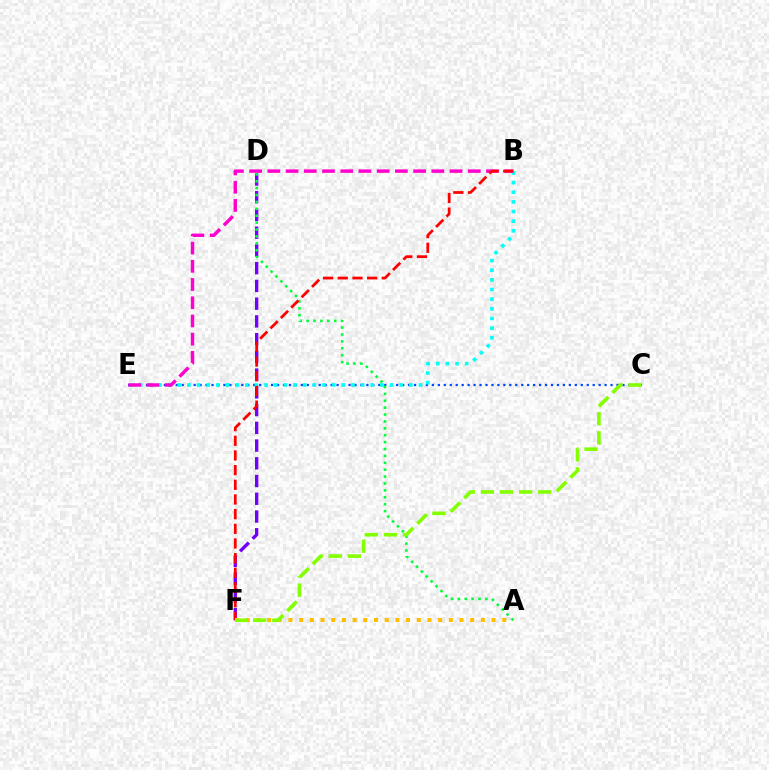{('D', 'F'): [{'color': '#7200ff', 'line_style': 'dashed', 'thickness': 2.41}], ('C', 'E'): [{'color': '#004bff', 'line_style': 'dotted', 'thickness': 1.62}], ('A', 'D'): [{'color': '#00ff39', 'line_style': 'dotted', 'thickness': 1.87}], ('B', 'E'): [{'color': '#00fff6', 'line_style': 'dotted', 'thickness': 2.62}, {'color': '#ff00cf', 'line_style': 'dashed', 'thickness': 2.48}], ('B', 'F'): [{'color': '#ff0000', 'line_style': 'dashed', 'thickness': 1.99}], ('A', 'F'): [{'color': '#ffbd00', 'line_style': 'dotted', 'thickness': 2.9}], ('C', 'F'): [{'color': '#84ff00', 'line_style': 'dashed', 'thickness': 2.6}]}